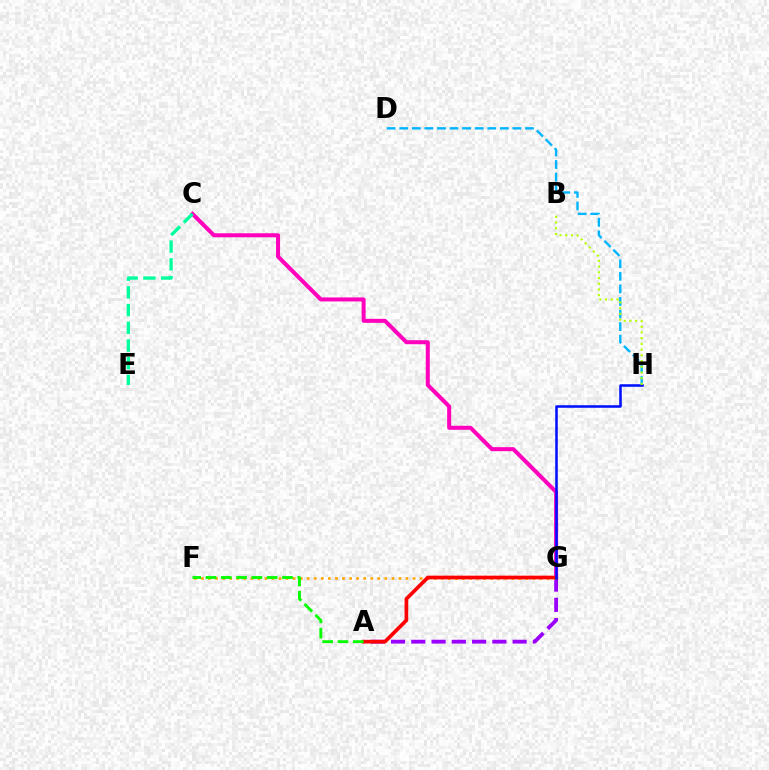{('A', 'G'): [{'color': '#9b00ff', 'line_style': 'dashed', 'thickness': 2.75}, {'color': '#ff0000', 'line_style': 'solid', 'thickness': 2.65}], ('C', 'G'): [{'color': '#ff00bd', 'line_style': 'solid', 'thickness': 2.9}], ('D', 'H'): [{'color': '#00b5ff', 'line_style': 'dashed', 'thickness': 1.71}], ('F', 'G'): [{'color': '#ffa500', 'line_style': 'dotted', 'thickness': 1.92}], ('A', 'F'): [{'color': '#08ff00', 'line_style': 'dashed', 'thickness': 2.08}], ('C', 'E'): [{'color': '#00ff9d', 'line_style': 'dashed', 'thickness': 2.41}], ('G', 'H'): [{'color': '#0010ff', 'line_style': 'solid', 'thickness': 1.84}], ('B', 'H'): [{'color': '#b3ff00', 'line_style': 'dotted', 'thickness': 1.55}]}